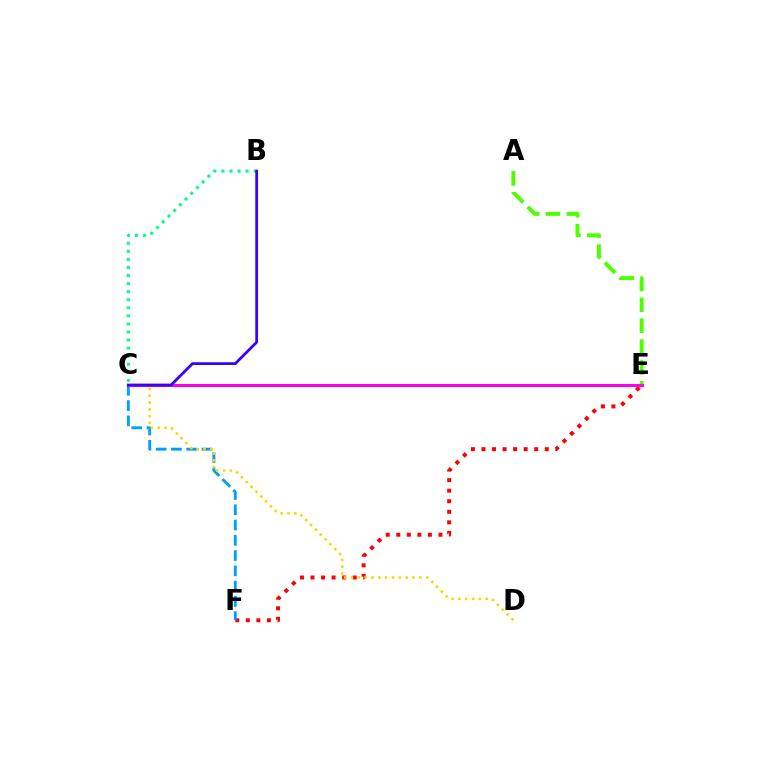{('A', 'E'): [{'color': '#4fff00', 'line_style': 'dashed', 'thickness': 2.84}], ('E', 'F'): [{'color': '#ff0000', 'line_style': 'dotted', 'thickness': 2.87}], ('C', 'F'): [{'color': '#009eff', 'line_style': 'dashed', 'thickness': 2.07}], ('B', 'C'): [{'color': '#00ff86', 'line_style': 'dotted', 'thickness': 2.19}, {'color': '#3700ff', 'line_style': 'solid', 'thickness': 1.99}], ('C', 'D'): [{'color': '#ffd500', 'line_style': 'dotted', 'thickness': 1.86}], ('C', 'E'): [{'color': '#ff00ed', 'line_style': 'solid', 'thickness': 2.14}]}